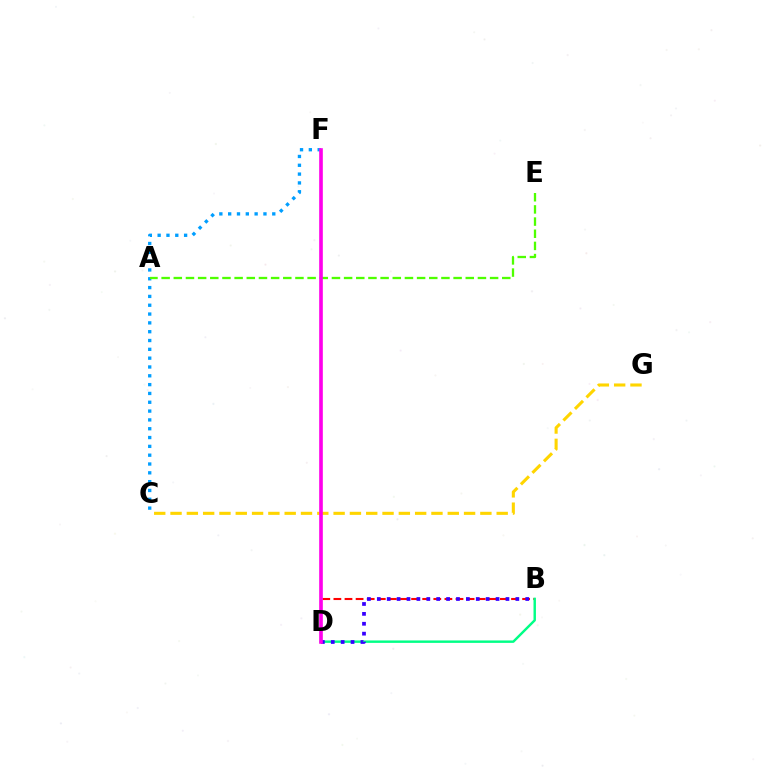{('B', 'D'): [{'color': '#ff0000', 'line_style': 'dashed', 'thickness': 1.51}, {'color': '#00ff86', 'line_style': 'solid', 'thickness': 1.75}, {'color': '#3700ff', 'line_style': 'dotted', 'thickness': 2.69}], ('C', 'G'): [{'color': '#ffd500', 'line_style': 'dashed', 'thickness': 2.22}], ('C', 'F'): [{'color': '#009eff', 'line_style': 'dotted', 'thickness': 2.4}], ('A', 'E'): [{'color': '#4fff00', 'line_style': 'dashed', 'thickness': 1.65}], ('D', 'F'): [{'color': '#ff00ed', 'line_style': 'solid', 'thickness': 2.62}]}